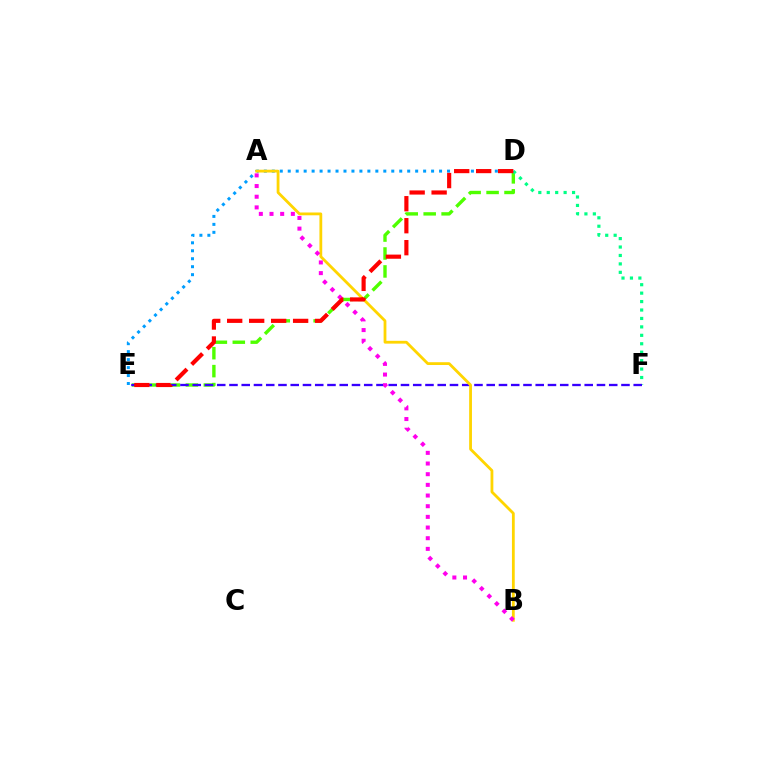{('D', 'E'): [{'color': '#4fff00', 'line_style': 'dashed', 'thickness': 2.44}, {'color': '#009eff', 'line_style': 'dotted', 'thickness': 2.16}, {'color': '#ff0000', 'line_style': 'dashed', 'thickness': 2.99}], ('D', 'F'): [{'color': '#00ff86', 'line_style': 'dotted', 'thickness': 2.29}], ('E', 'F'): [{'color': '#3700ff', 'line_style': 'dashed', 'thickness': 1.66}], ('A', 'B'): [{'color': '#ffd500', 'line_style': 'solid', 'thickness': 2.02}, {'color': '#ff00ed', 'line_style': 'dotted', 'thickness': 2.9}]}